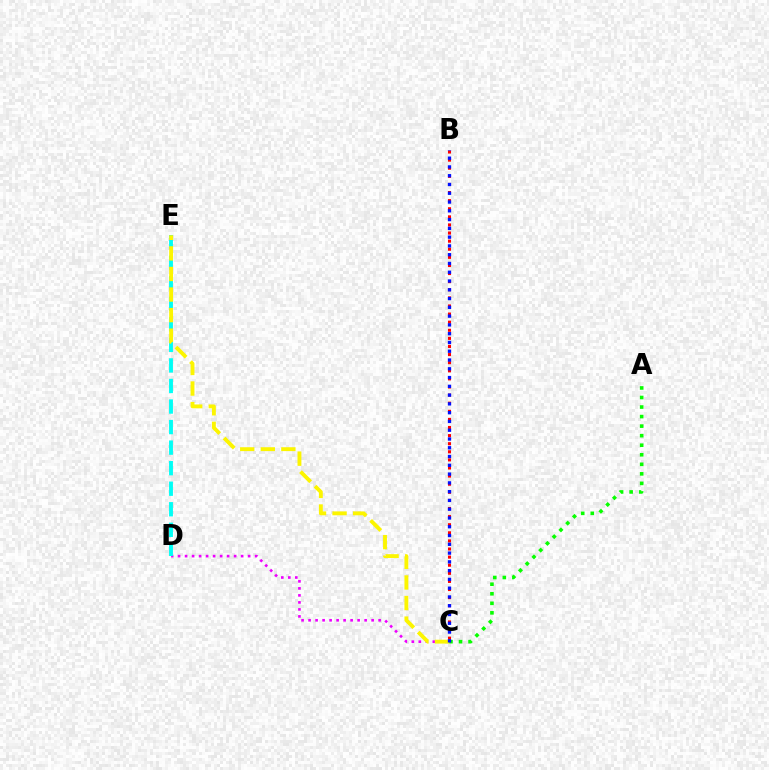{('C', 'D'): [{'color': '#ee00ff', 'line_style': 'dotted', 'thickness': 1.9}], ('D', 'E'): [{'color': '#00fff6', 'line_style': 'dashed', 'thickness': 2.79}], ('A', 'C'): [{'color': '#08ff00', 'line_style': 'dotted', 'thickness': 2.59}], ('C', 'E'): [{'color': '#fcf500', 'line_style': 'dashed', 'thickness': 2.79}], ('B', 'C'): [{'color': '#ff0000', 'line_style': 'dotted', 'thickness': 2.2}, {'color': '#0010ff', 'line_style': 'dotted', 'thickness': 2.38}]}